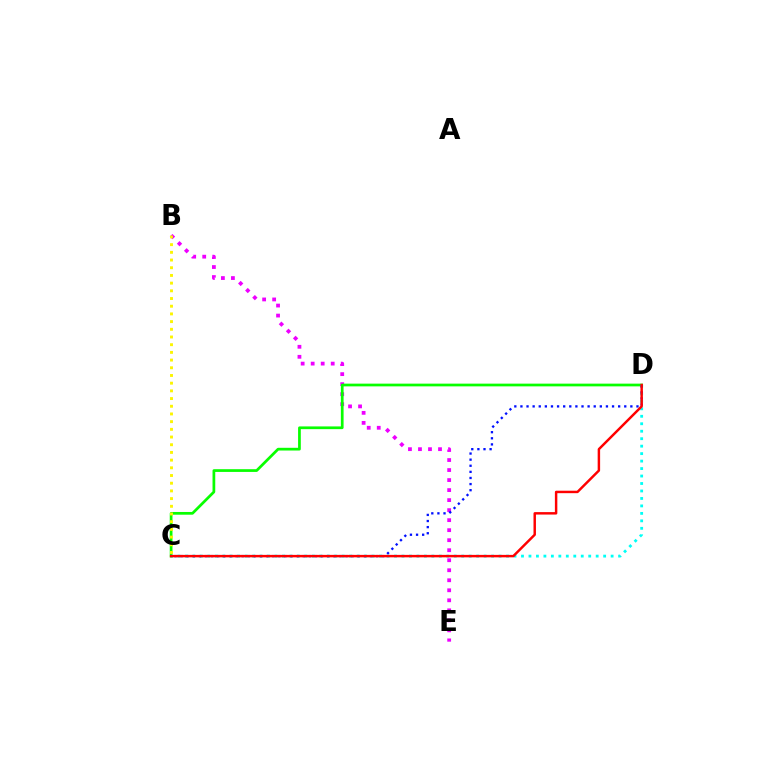{('B', 'E'): [{'color': '#ee00ff', 'line_style': 'dotted', 'thickness': 2.72}], ('C', 'D'): [{'color': '#08ff00', 'line_style': 'solid', 'thickness': 1.96}, {'color': '#00fff6', 'line_style': 'dotted', 'thickness': 2.03}, {'color': '#0010ff', 'line_style': 'dotted', 'thickness': 1.66}, {'color': '#ff0000', 'line_style': 'solid', 'thickness': 1.77}], ('B', 'C'): [{'color': '#fcf500', 'line_style': 'dotted', 'thickness': 2.09}]}